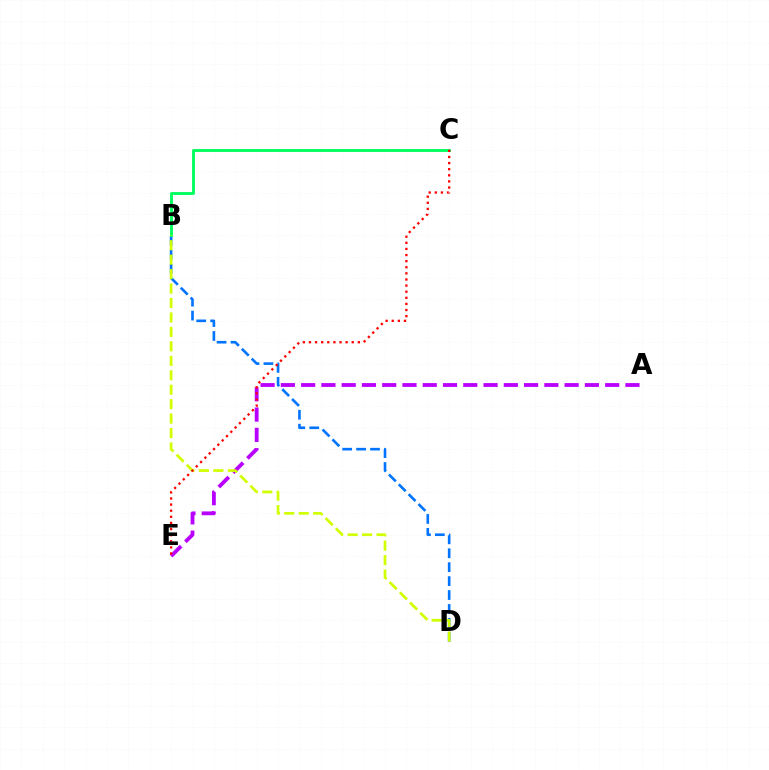{('B', 'D'): [{'color': '#0074ff', 'line_style': 'dashed', 'thickness': 1.89}, {'color': '#d1ff00', 'line_style': 'dashed', 'thickness': 1.96}], ('A', 'E'): [{'color': '#b900ff', 'line_style': 'dashed', 'thickness': 2.75}], ('B', 'C'): [{'color': '#00ff5c', 'line_style': 'solid', 'thickness': 2.07}], ('C', 'E'): [{'color': '#ff0000', 'line_style': 'dotted', 'thickness': 1.66}]}